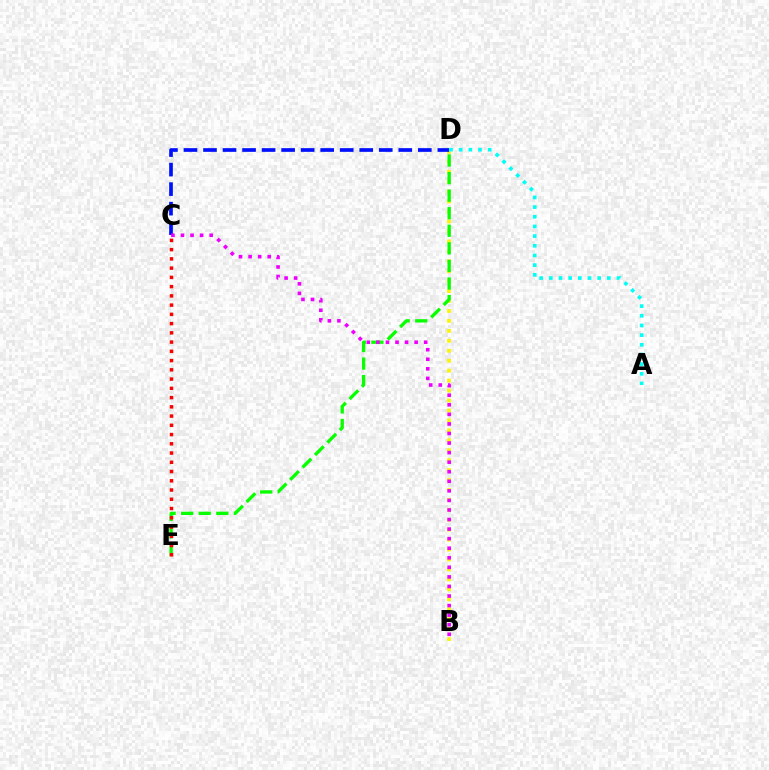{('B', 'D'): [{'color': '#fcf500', 'line_style': 'dotted', 'thickness': 2.7}], ('A', 'D'): [{'color': '#00fff6', 'line_style': 'dotted', 'thickness': 2.63}], ('D', 'E'): [{'color': '#08ff00', 'line_style': 'dashed', 'thickness': 2.39}], ('C', 'D'): [{'color': '#0010ff', 'line_style': 'dashed', 'thickness': 2.65}], ('C', 'E'): [{'color': '#ff0000', 'line_style': 'dotted', 'thickness': 2.51}], ('B', 'C'): [{'color': '#ee00ff', 'line_style': 'dotted', 'thickness': 2.6}]}